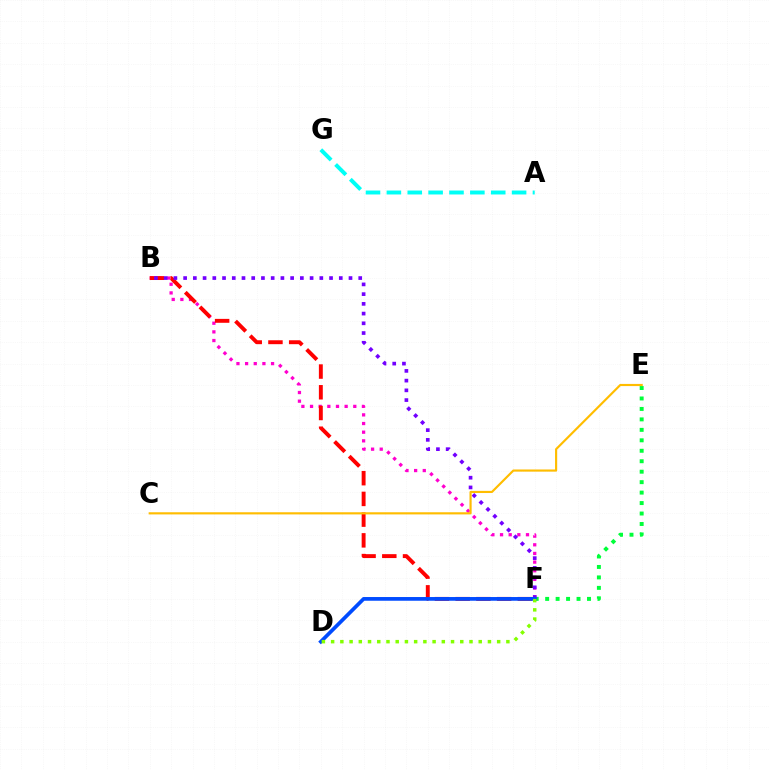{('E', 'F'): [{'color': '#00ff39', 'line_style': 'dotted', 'thickness': 2.84}], ('B', 'F'): [{'color': '#ff00cf', 'line_style': 'dotted', 'thickness': 2.35}, {'color': '#ff0000', 'line_style': 'dashed', 'thickness': 2.82}, {'color': '#7200ff', 'line_style': 'dotted', 'thickness': 2.64}], ('A', 'G'): [{'color': '#00fff6', 'line_style': 'dashed', 'thickness': 2.84}], ('C', 'E'): [{'color': '#ffbd00', 'line_style': 'solid', 'thickness': 1.55}], ('D', 'F'): [{'color': '#004bff', 'line_style': 'solid', 'thickness': 2.67}, {'color': '#84ff00', 'line_style': 'dotted', 'thickness': 2.51}]}